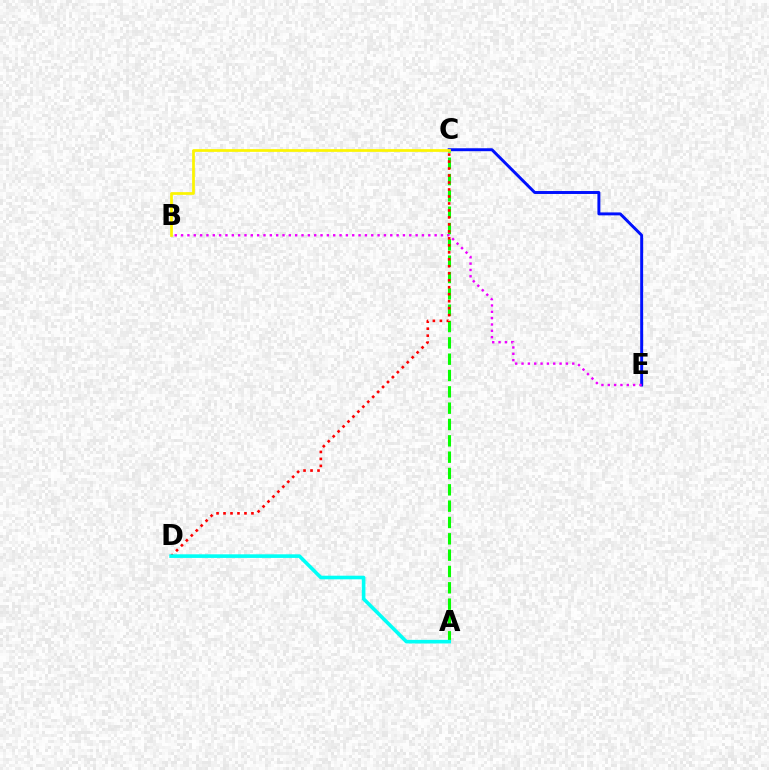{('A', 'C'): [{'color': '#08ff00', 'line_style': 'dashed', 'thickness': 2.22}], ('C', 'E'): [{'color': '#0010ff', 'line_style': 'solid', 'thickness': 2.12}], ('B', 'E'): [{'color': '#ee00ff', 'line_style': 'dotted', 'thickness': 1.72}], ('C', 'D'): [{'color': '#ff0000', 'line_style': 'dotted', 'thickness': 1.9}], ('A', 'D'): [{'color': '#00fff6', 'line_style': 'solid', 'thickness': 2.59}], ('B', 'C'): [{'color': '#fcf500', 'line_style': 'solid', 'thickness': 1.96}]}